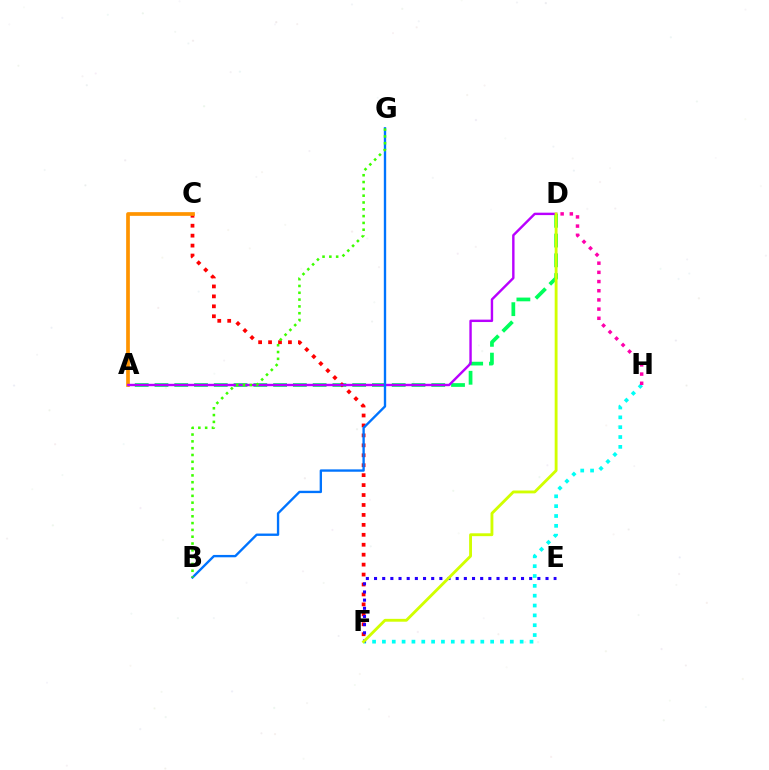{('A', 'D'): [{'color': '#00ff5c', 'line_style': 'dashed', 'thickness': 2.69}, {'color': '#b900ff', 'line_style': 'solid', 'thickness': 1.73}], ('C', 'F'): [{'color': '#ff0000', 'line_style': 'dotted', 'thickness': 2.7}], ('F', 'H'): [{'color': '#00fff6', 'line_style': 'dotted', 'thickness': 2.67}], ('D', 'H'): [{'color': '#ff00ac', 'line_style': 'dotted', 'thickness': 2.5}], ('A', 'C'): [{'color': '#ff9400', 'line_style': 'solid', 'thickness': 2.67}], ('E', 'F'): [{'color': '#2500ff', 'line_style': 'dotted', 'thickness': 2.22}], ('B', 'G'): [{'color': '#0074ff', 'line_style': 'solid', 'thickness': 1.7}, {'color': '#3dff00', 'line_style': 'dotted', 'thickness': 1.85}], ('D', 'F'): [{'color': '#d1ff00', 'line_style': 'solid', 'thickness': 2.05}]}